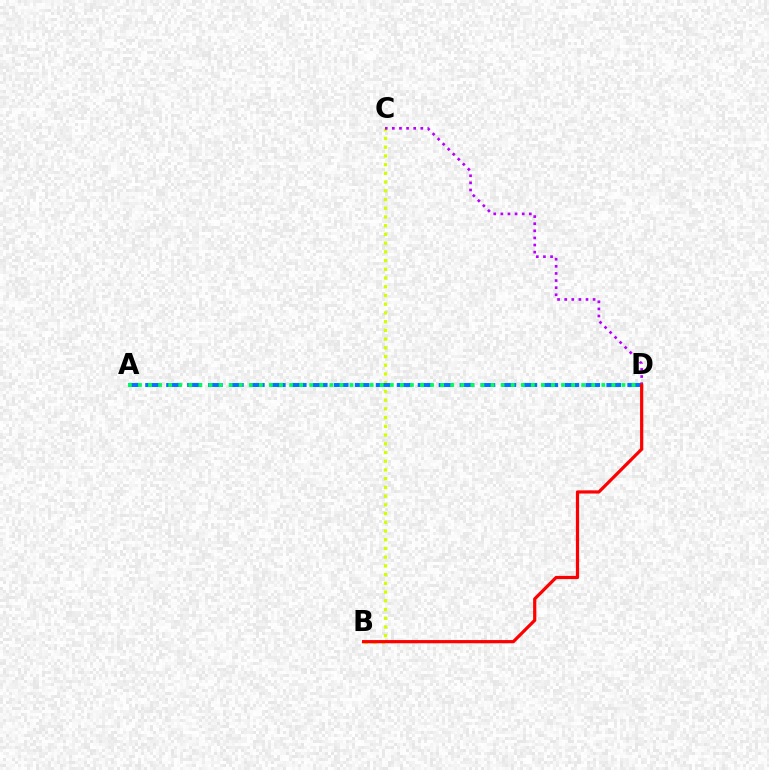{('B', 'C'): [{'color': '#d1ff00', 'line_style': 'dotted', 'thickness': 2.37}], ('C', 'D'): [{'color': '#b900ff', 'line_style': 'dotted', 'thickness': 1.93}], ('A', 'D'): [{'color': '#0074ff', 'line_style': 'dashed', 'thickness': 2.85}, {'color': '#00ff5c', 'line_style': 'dotted', 'thickness': 2.74}], ('B', 'D'): [{'color': '#ff0000', 'line_style': 'solid', 'thickness': 2.31}]}